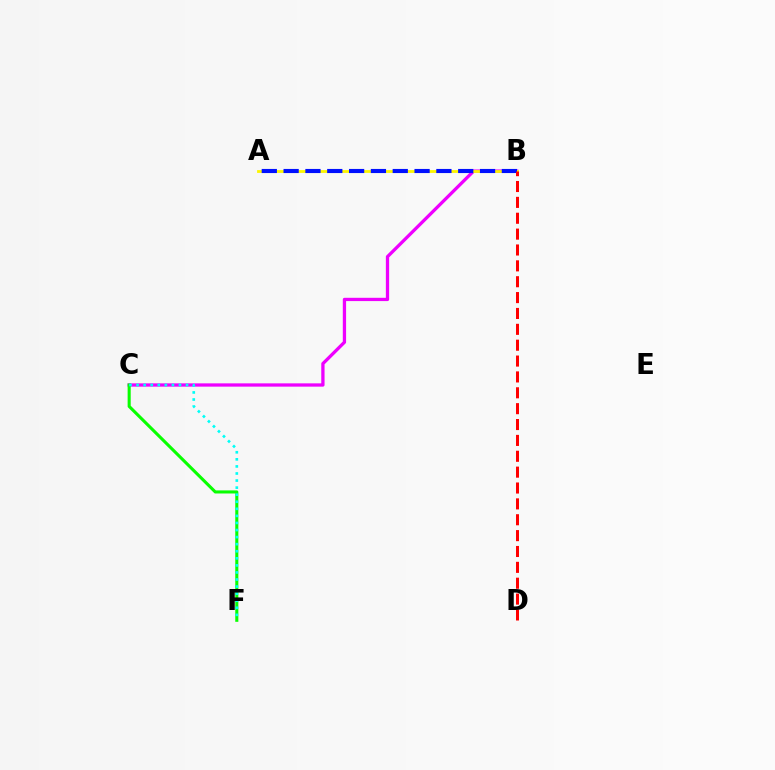{('B', 'C'): [{'color': '#ee00ff', 'line_style': 'solid', 'thickness': 2.37}], ('C', 'F'): [{'color': '#08ff00', 'line_style': 'solid', 'thickness': 2.22}, {'color': '#00fff6', 'line_style': 'dotted', 'thickness': 1.92}], ('A', 'B'): [{'color': '#fcf500', 'line_style': 'solid', 'thickness': 2.02}, {'color': '#0010ff', 'line_style': 'dashed', 'thickness': 2.96}], ('B', 'D'): [{'color': '#ff0000', 'line_style': 'dashed', 'thickness': 2.16}]}